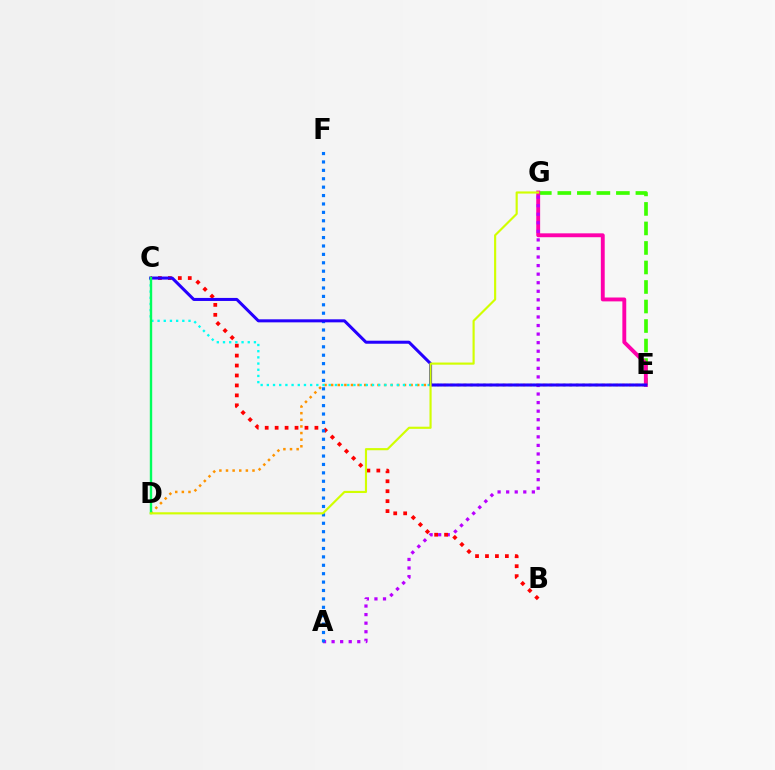{('E', 'G'): [{'color': '#3dff00', 'line_style': 'dashed', 'thickness': 2.65}, {'color': '#ff00ac', 'line_style': 'solid', 'thickness': 2.79}], ('D', 'E'): [{'color': '#ff9400', 'line_style': 'dotted', 'thickness': 1.8}], ('A', 'G'): [{'color': '#b900ff', 'line_style': 'dotted', 'thickness': 2.33}], ('B', 'C'): [{'color': '#ff0000', 'line_style': 'dotted', 'thickness': 2.7}], ('C', 'E'): [{'color': '#00fff6', 'line_style': 'dotted', 'thickness': 1.68}, {'color': '#2500ff', 'line_style': 'solid', 'thickness': 2.18}], ('A', 'F'): [{'color': '#0074ff', 'line_style': 'dotted', 'thickness': 2.28}], ('C', 'D'): [{'color': '#00ff5c', 'line_style': 'solid', 'thickness': 1.72}], ('D', 'G'): [{'color': '#d1ff00', 'line_style': 'solid', 'thickness': 1.55}]}